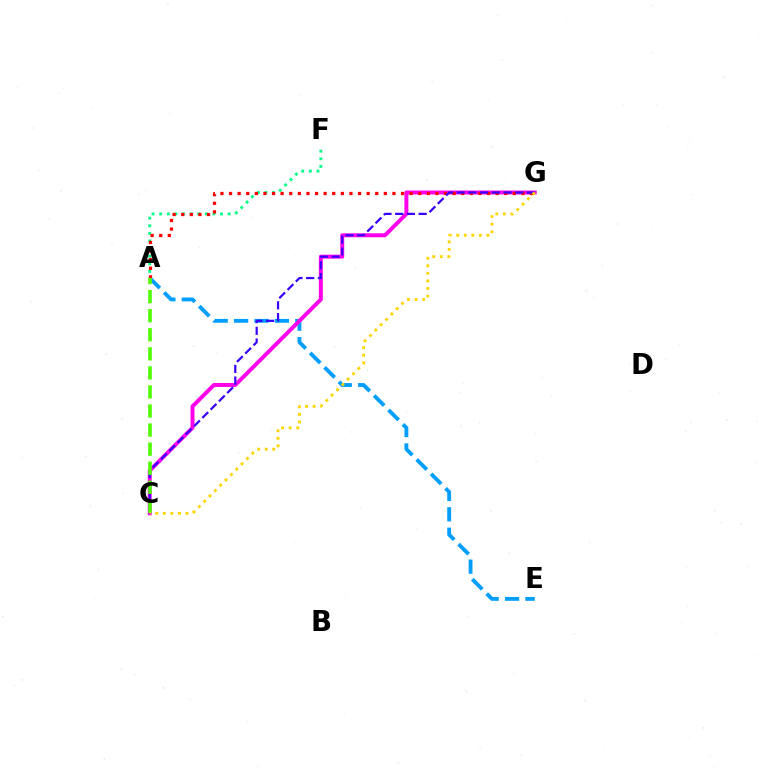{('A', 'F'): [{'color': '#00ff86', 'line_style': 'dotted', 'thickness': 2.07}], ('A', 'E'): [{'color': '#009eff', 'line_style': 'dashed', 'thickness': 2.77}], ('C', 'G'): [{'color': '#ff00ed', 'line_style': 'solid', 'thickness': 2.85}, {'color': '#3700ff', 'line_style': 'dashed', 'thickness': 1.59}, {'color': '#ffd500', 'line_style': 'dotted', 'thickness': 2.05}], ('A', 'G'): [{'color': '#ff0000', 'line_style': 'dotted', 'thickness': 2.34}], ('A', 'C'): [{'color': '#4fff00', 'line_style': 'dashed', 'thickness': 2.59}]}